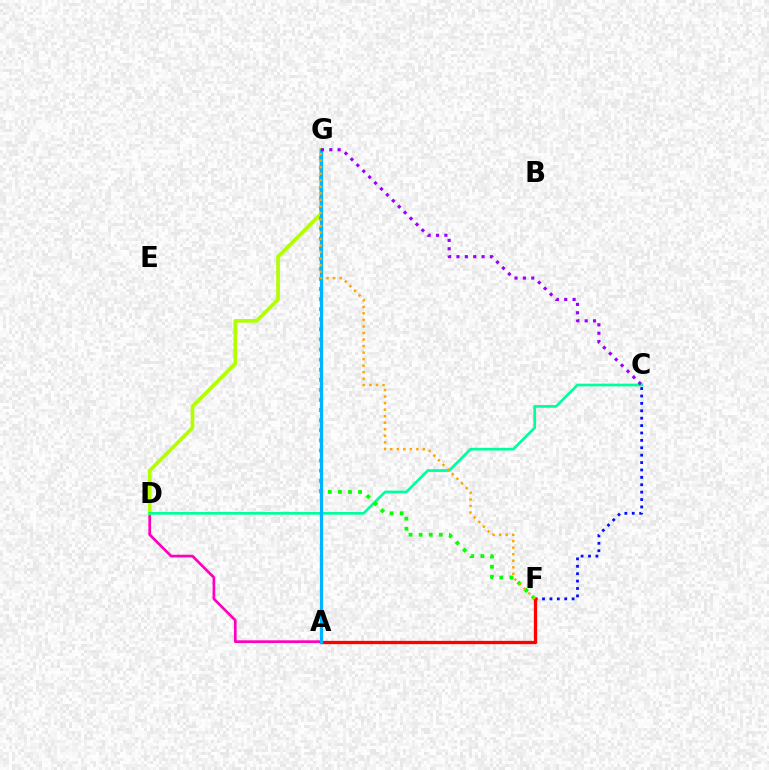{('A', 'D'): [{'color': '#ff00bd', 'line_style': 'solid', 'thickness': 1.96}], ('C', 'F'): [{'color': '#0010ff', 'line_style': 'dotted', 'thickness': 2.01}], ('A', 'F'): [{'color': '#ff0000', 'line_style': 'solid', 'thickness': 2.37}], ('D', 'G'): [{'color': '#b3ff00', 'line_style': 'solid', 'thickness': 2.66}], ('C', 'D'): [{'color': '#00ff9d', 'line_style': 'solid', 'thickness': 1.95}], ('F', 'G'): [{'color': '#08ff00', 'line_style': 'dotted', 'thickness': 2.74}, {'color': '#ffa500', 'line_style': 'dotted', 'thickness': 1.78}], ('A', 'G'): [{'color': '#00b5ff', 'line_style': 'solid', 'thickness': 2.32}], ('C', 'G'): [{'color': '#9b00ff', 'line_style': 'dotted', 'thickness': 2.27}]}